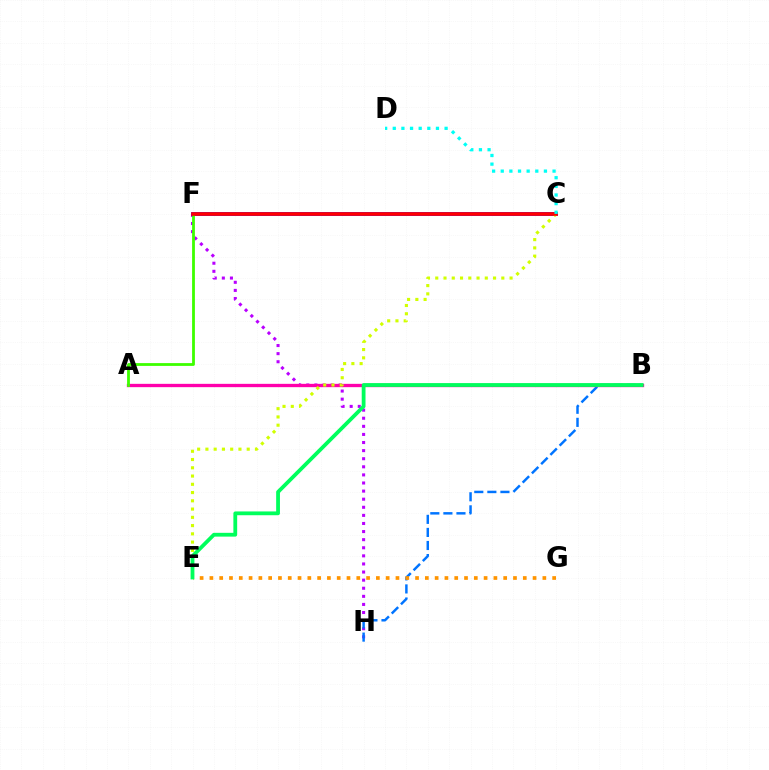{('F', 'H'): [{'color': '#b900ff', 'line_style': 'dotted', 'thickness': 2.2}], ('C', 'F'): [{'color': '#2500ff', 'line_style': 'solid', 'thickness': 2.71}, {'color': '#ff0000', 'line_style': 'solid', 'thickness': 2.6}], ('B', 'H'): [{'color': '#0074ff', 'line_style': 'dashed', 'thickness': 1.78}], ('A', 'B'): [{'color': '#ff00ac', 'line_style': 'solid', 'thickness': 2.39}], ('A', 'F'): [{'color': '#3dff00', 'line_style': 'solid', 'thickness': 2.02}], ('E', 'G'): [{'color': '#ff9400', 'line_style': 'dotted', 'thickness': 2.66}], ('C', 'E'): [{'color': '#d1ff00', 'line_style': 'dotted', 'thickness': 2.24}], ('B', 'E'): [{'color': '#00ff5c', 'line_style': 'solid', 'thickness': 2.73}], ('C', 'D'): [{'color': '#00fff6', 'line_style': 'dotted', 'thickness': 2.35}]}